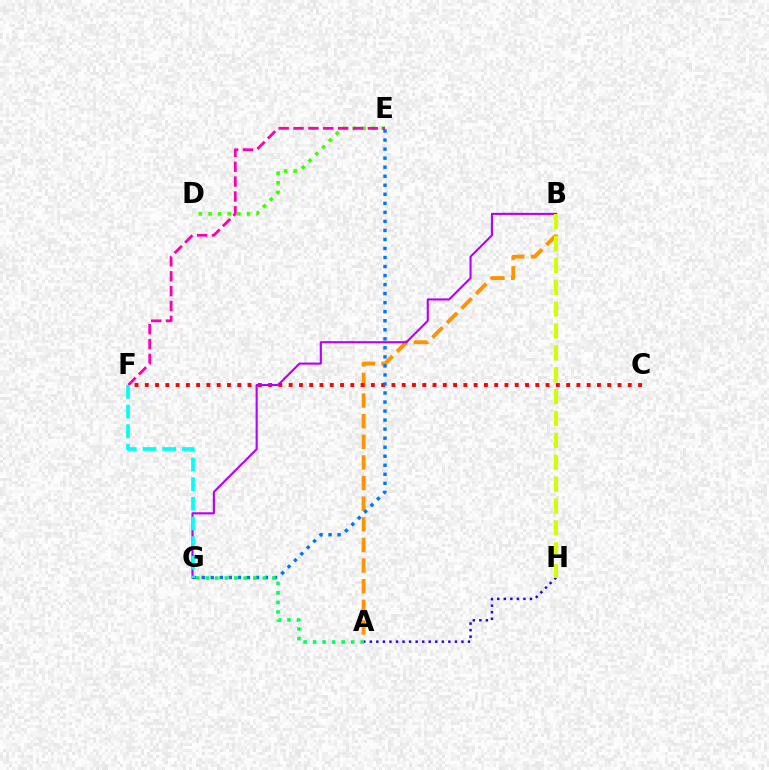{('A', 'B'): [{'color': '#ff9400', 'line_style': 'dashed', 'thickness': 2.8}], ('D', 'E'): [{'color': '#3dff00', 'line_style': 'dotted', 'thickness': 2.61}], ('C', 'F'): [{'color': '#ff0000', 'line_style': 'dotted', 'thickness': 2.79}], ('E', 'G'): [{'color': '#0074ff', 'line_style': 'dotted', 'thickness': 2.45}], ('A', 'H'): [{'color': '#2500ff', 'line_style': 'dotted', 'thickness': 1.78}], ('B', 'G'): [{'color': '#b900ff', 'line_style': 'solid', 'thickness': 1.54}], ('A', 'G'): [{'color': '#00ff5c', 'line_style': 'dotted', 'thickness': 2.59}], ('B', 'H'): [{'color': '#d1ff00', 'line_style': 'dashed', 'thickness': 2.97}], ('E', 'F'): [{'color': '#ff00ac', 'line_style': 'dashed', 'thickness': 2.02}], ('F', 'G'): [{'color': '#00fff6', 'line_style': 'dashed', 'thickness': 2.67}]}